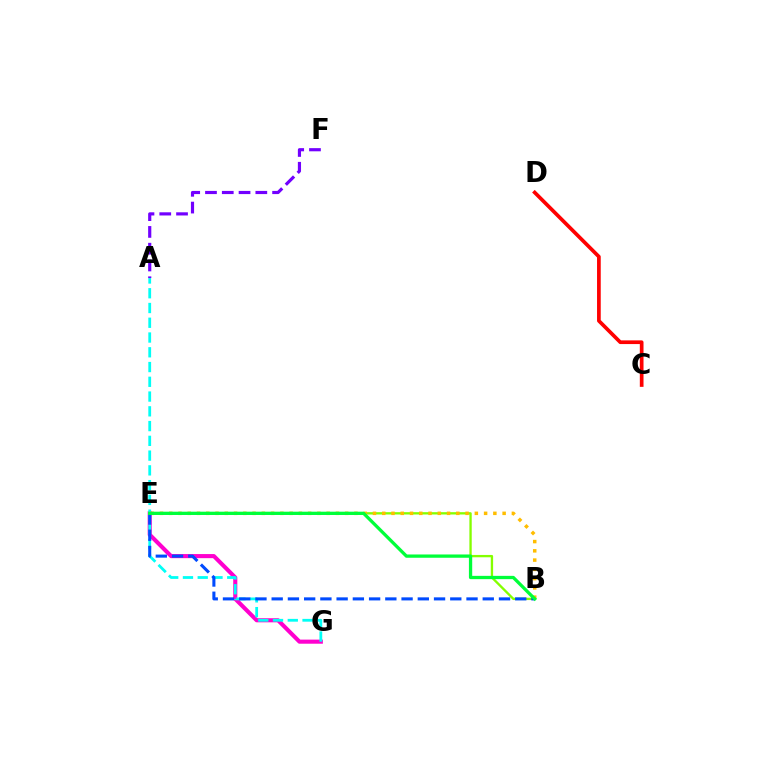{('C', 'D'): [{'color': '#ff0000', 'line_style': 'solid', 'thickness': 2.66}], ('B', 'E'): [{'color': '#84ff00', 'line_style': 'solid', 'thickness': 1.68}, {'color': '#ffbd00', 'line_style': 'dotted', 'thickness': 2.52}, {'color': '#004bff', 'line_style': 'dashed', 'thickness': 2.21}, {'color': '#00ff39', 'line_style': 'solid', 'thickness': 2.37}], ('E', 'G'): [{'color': '#ff00cf', 'line_style': 'solid', 'thickness': 2.95}], ('A', 'G'): [{'color': '#00fff6', 'line_style': 'dashed', 'thickness': 2.01}], ('A', 'F'): [{'color': '#7200ff', 'line_style': 'dashed', 'thickness': 2.28}]}